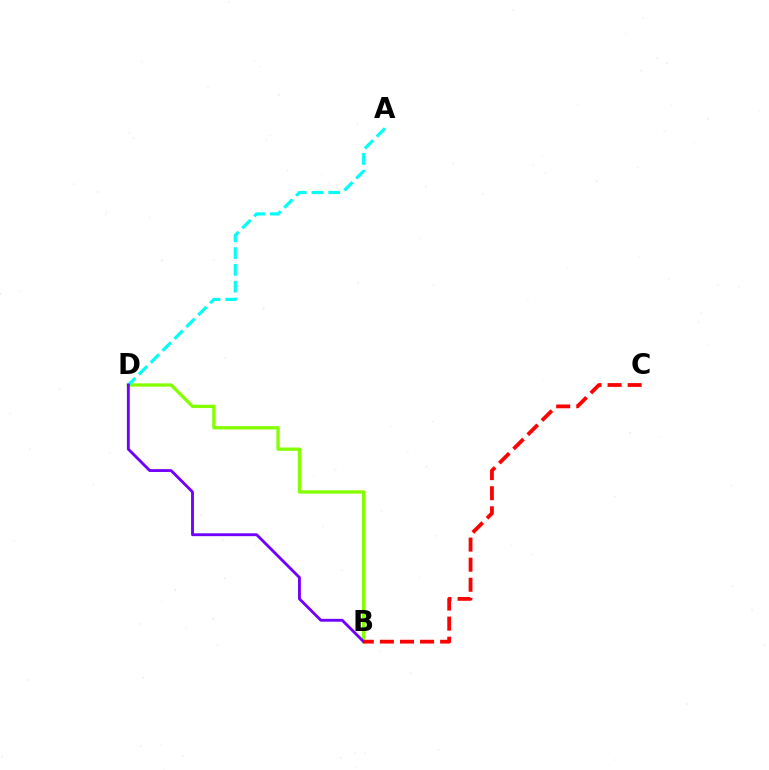{('B', 'D'): [{'color': '#84ff00', 'line_style': 'solid', 'thickness': 2.39}, {'color': '#7200ff', 'line_style': 'solid', 'thickness': 2.06}], ('A', 'D'): [{'color': '#00fff6', 'line_style': 'dashed', 'thickness': 2.28}], ('B', 'C'): [{'color': '#ff0000', 'line_style': 'dashed', 'thickness': 2.73}]}